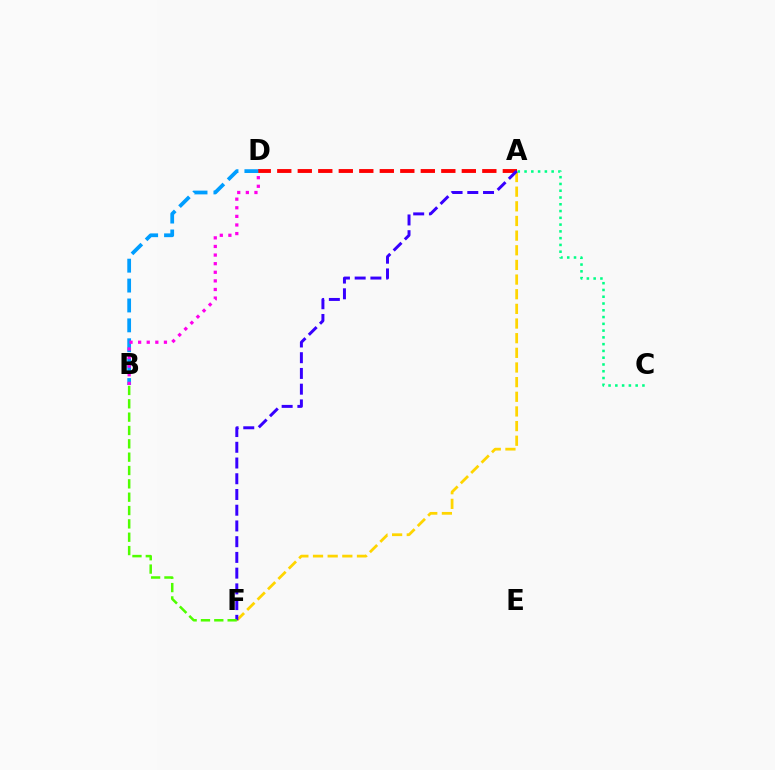{('A', 'D'): [{'color': '#ff0000', 'line_style': 'dashed', 'thickness': 2.79}], ('B', 'D'): [{'color': '#009eff', 'line_style': 'dashed', 'thickness': 2.7}, {'color': '#ff00ed', 'line_style': 'dotted', 'thickness': 2.34}], ('A', 'F'): [{'color': '#ffd500', 'line_style': 'dashed', 'thickness': 1.99}, {'color': '#3700ff', 'line_style': 'dashed', 'thickness': 2.14}], ('A', 'C'): [{'color': '#00ff86', 'line_style': 'dotted', 'thickness': 1.84}], ('B', 'F'): [{'color': '#4fff00', 'line_style': 'dashed', 'thickness': 1.81}]}